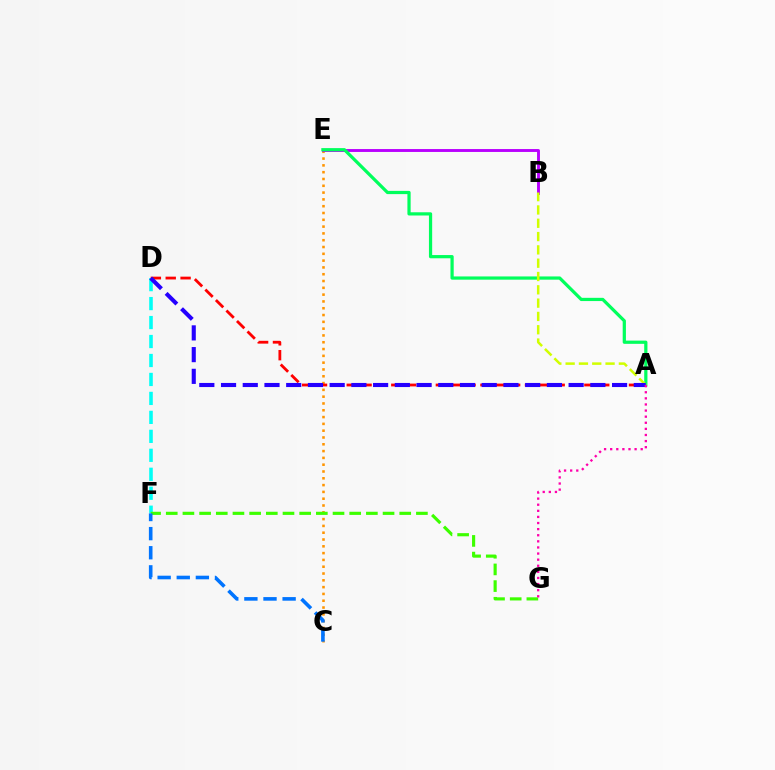{('C', 'E'): [{'color': '#ff9400', 'line_style': 'dotted', 'thickness': 1.85}], ('B', 'E'): [{'color': '#b900ff', 'line_style': 'solid', 'thickness': 2.09}], ('A', 'D'): [{'color': '#ff0000', 'line_style': 'dashed', 'thickness': 2.02}, {'color': '#2500ff', 'line_style': 'dashed', 'thickness': 2.95}], ('D', 'F'): [{'color': '#00fff6', 'line_style': 'dashed', 'thickness': 2.58}], ('F', 'G'): [{'color': '#3dff00', 'line_style': 'dashed', 'thickness': 2.27}], ('A', 'E'): [{'color': '#00ff5c', 'line_style': 'solid', 'thickness': 2.32}], ('A', 'B'): [{'color': '#d1ff00', 'line_style': 'dashed', 'thickness': 1.81}], ('C', 'F'): [{'color': '#0074ff', 'line_style': 'dashed', 'thickness': 2.6}], ('A', 'G'): [{'color': '#ff00ac', 'line_style': 'dotted', 'thickness': 1.66}]}